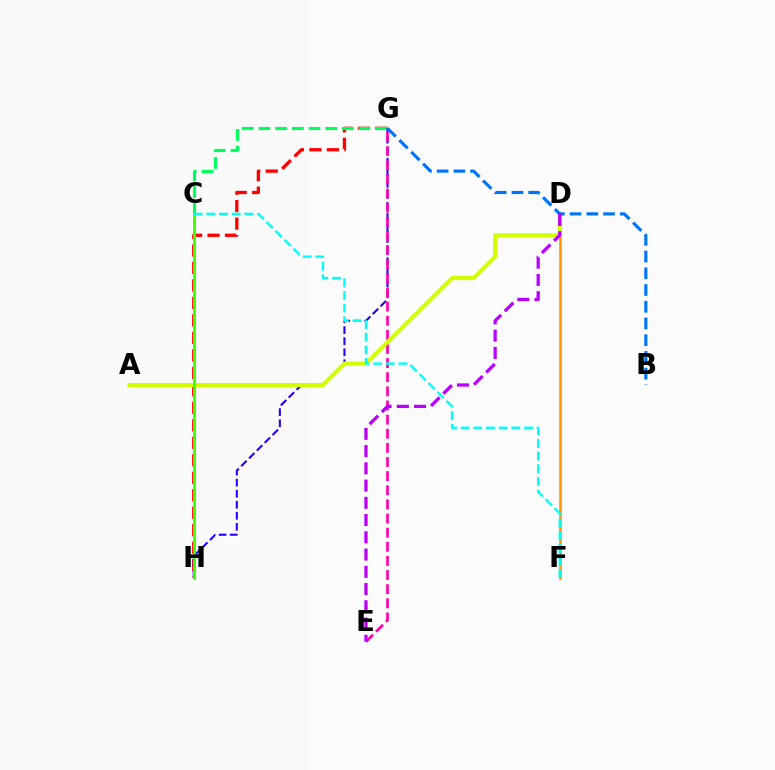{('G', 'H'): [{'color': '#ff0000', 'line_style': 'dashed', 'thickness': 2.38}, {'color': '#2500ff', 'line_style': 'dashed', 'thickness': 1.5}], ('C', 'G'): [{'color': '#00ff5c', 'line_style': 'dashed', 'thickness': 2.27}], ('E', 'G'): [{'color': '#ff00ac', 'line_style': 'dashed', 'thickness': 1.92}], ('D', 'F'): [{'color': '#ff9400', 'line_style': 'solid', 'thickness': 1.84}], ('A', 'D'): [{'color': '#d1ff00', 'line_style': 'solid', 'thickness': 2.93}], ('C', 'H'): [{'color': '#3dff00', 'line_style': 'solid', 'thickness': 2.05}], ('B', 'G'): [{'color': '#0074ff', 'line_style': 'dashed', 'thickness': 2.27}], ('C', 'F'): [{'color': '#00fff6', 'line_style': 'dashed', 'thickness': 1.72}], ('D', 'E'): [{'color': '#b900ff', 'line_style': 'dashed', 'thickness': 2.34}]}